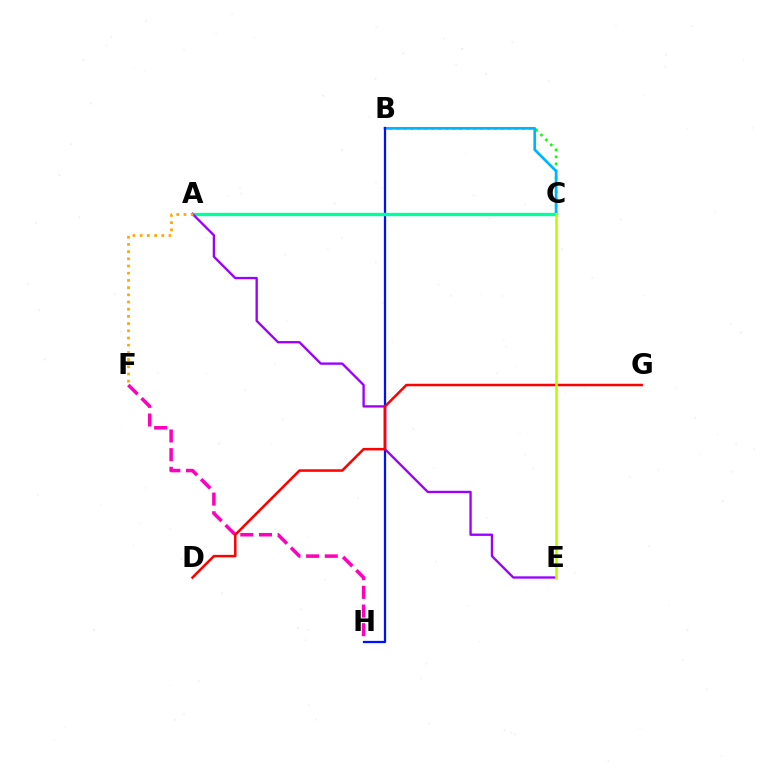{('B', 'C'): [{'color': '#08ff00', 'line_style': 'dotted', 'thickness': 1.89}, {'color': '#00b5ff', 'line_style': 'solid', 'thickness': 1.95}], ('B', 'H'): [{'color': '#0010ff', 'line_style': 'solid', 'thickness': 1.63}], ('F', 'H'): [{'color': '#ff00bd', 'line_style': 'dashed', 'thickness': 2.54}], ('A', 'C'): [{'color': '#00ff9d', 'line_style': 'solid', 'thickness': 2.41}], ('A', 'E'): [{'color': '#9b00ff', 'line_style': 'solid', 'thickness': 1.68}], ('D', 'G'): [{'color': '#ff0000', 'line_style': 'solid', 'thickness': 1.81}], ('C', 'E'): [{'color': '#b3ff00', 'line_style': 'solid', 'thickness': 1.85}], ('A', 'F'): [{'color': '#ffa500', 'line_style': 'dotted', 'thickness': 1.96}]}